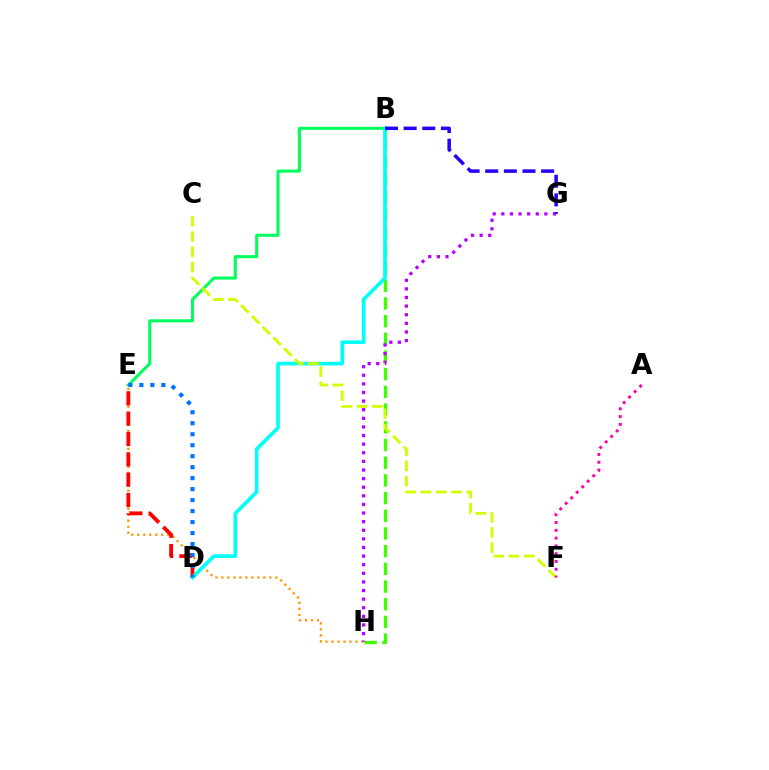{('E', 'H'): [{'color': '#ff9400', 'line_style': 'dotted', 'thickness': 1.63}], ('B', 'E'): [{'color': '#00ff5c', 'line_style': 'solid', 'thickness': 2.2}], ('B', 'H'): [{'color': '#3dff00', 'line_style': 'dashed', 'thickness': 2.4}], ('D', 'E'): [{'color': '#ff0000', 'line_style': 'dashed', 'thickness': 2.76}, {'color': '#0074ff', 'line_style': 'dotted', 'thickness': 2.98}], ('B', 'D'): [{'color': '#00fff6', 'line_style': 'solid', 'thickness': 2.62}], ('G', 'H'): [{'color': '#b900ff', 'line_style': 'dotted', 'thickness': 2.34}], ('C', 'F'): [{'color': '#d1ff00', 'line_style': 'dashed', 'thickness': 2.07}], ('A', 'F'): [{'color': '#ff00ac', 'line_style': 'dotted', 'thickness': 2.12}], ('B', 'G'): [{'color': '#2500ff', 'line_style': 'dashed', 'thickness': 2.53}]}